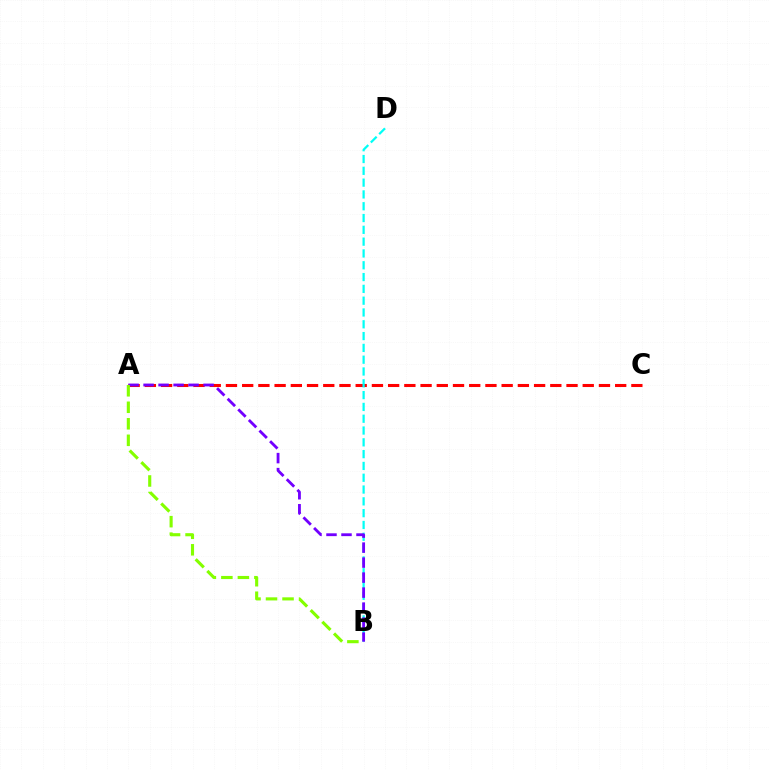{('A', 'C'): [{'color': '#ff0000', 'line_style': 'dashed', 'thickness': 2.2}], ('B', 'D'): [{'color': '#00fff6', 'line_style': 'dashed', 'thickness': 1.6}], ('A', 'B'): [{'color': '#7200ff', 'line_style': 'dashed', 'thickness': 2.04}, {'color': '#84ff00', 'line_style': 'dashed', 'thickness': 2.24}]}